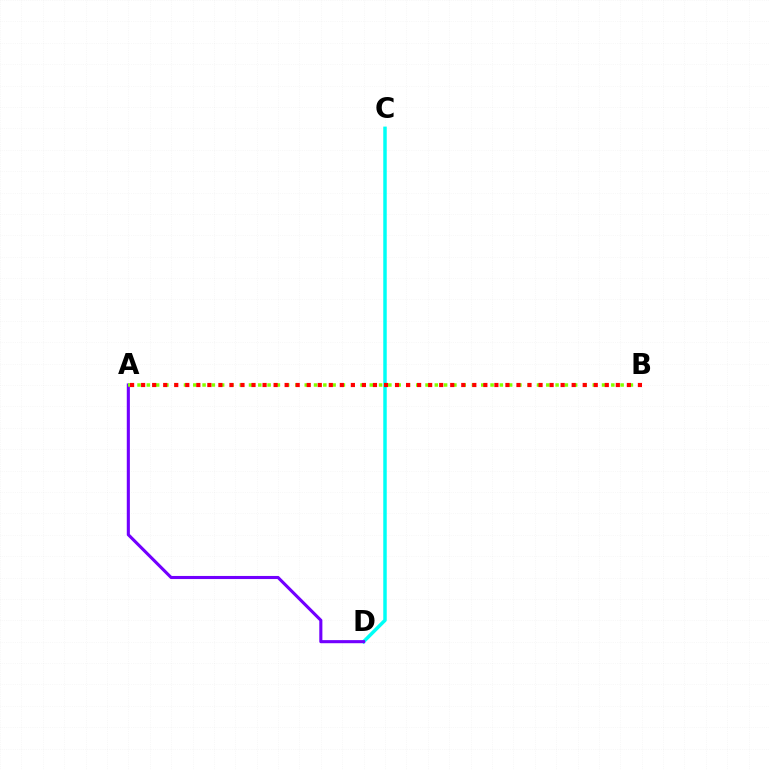{('C', 'D'): [{'color': '#00fff6', 'line_style': 'solid', 'thickness': 2.5}], ('A', 'D'): [{'color': '#7200ff', 'line_style': 'solid', 'thickness': 2.23}], ('A', 'B'): [{'color': '#84ff00', 'line_style': 'dotted', 'thickness': 2.52}, {'color': '#ff0000', 'line_style': 'dotted', 'thickness': 3.0}]}